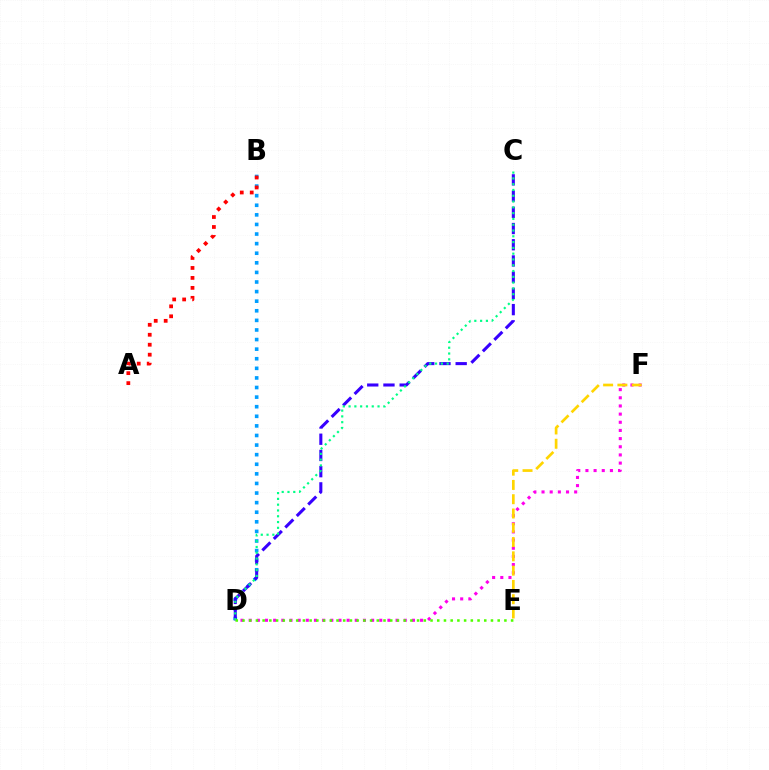{('B', 'D'): [{'color': '#009eff', 'line_style': 'dotted', 'thickness': 2.61}], ('D', 'F'): [{'color': '#ff00ed', 'line_style': 'dotted', 'thickness': 2.22}], ('A', 'B'): [{'color': '#ff0000', 'line_style': 'dotted', 'thickness': 2.71}], ('E', 'F'): [{'color': '#ffd500', 'line_style': 'dashed', 'thickness': 1.94}], ('C', 'D'): [{'color': '#3700ff', 'line_style': 'dashed', 'thickness': 2.2}, {'color': '#00ff86', 'line_style': 'dotted', 'thickness': 1.57}], ('D', 'E'): [{'color': '#4fff00', 'line_style': 'dotted', 'thickness': 1.82}]}